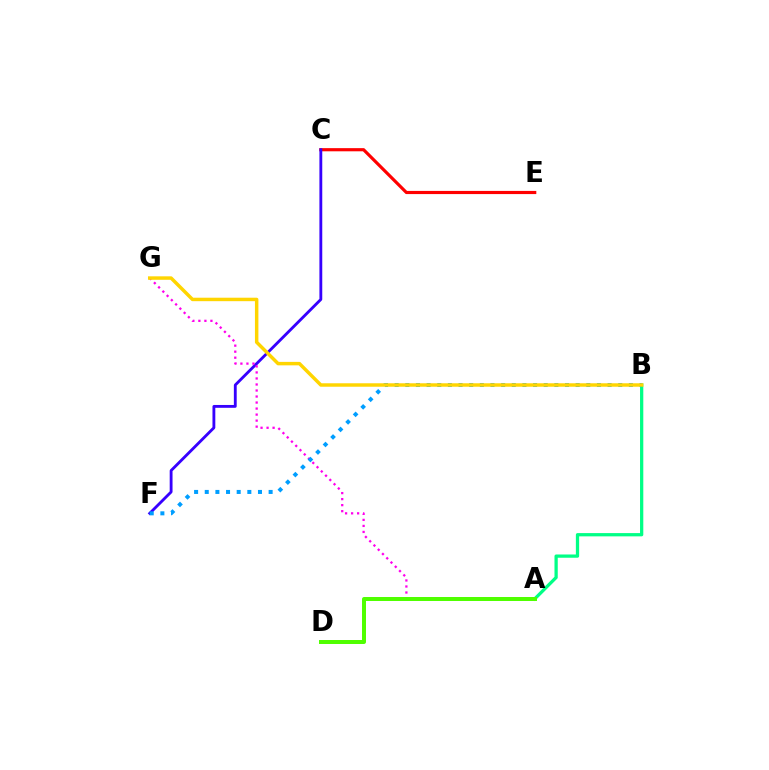{('C', 'E'): [{'color': '#ff0000', 'line_style': 'solid', 'thickness': 2.28}], ('A', 'B'): [{'color': '#00ff86', 'line_style': 'solid', 'thickness': 2.35}], ('C', 'F'): [{'color': '#3700ff', 'line_style': 'solid', 'thickness': 2.04}], ('A', 'G'): [{'color': '#ff00ed', 'line_style': 'dotted', 'thickness': 1.64}], ('B', 'F'): [{'color': '#009eff', 'line_style': 'dotted', 'thickness': 2.89}], ('A', 'D'): [{'color': '#4fff00', 'line_style': 'solid', 'thickness': 2.87}], ('B', 'G'): [{'color': '#ffd500', 'line_style': 'solid', 'thickness': 2.49}]}